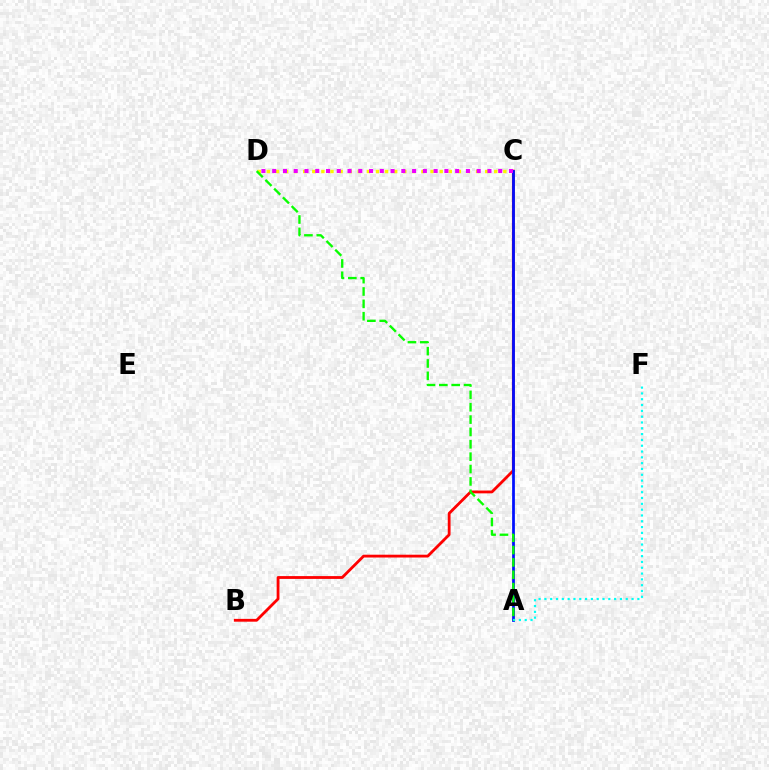{('C', 'D'): [{'color': '#fcf500', 'line_style': 'dotted', 'thickness': 2.47}, {'color': '#ee00ff', 'line_style': 'dotted', 'thickness': 2.92}], ('B', 'C'): [{'color': '#ff0000', 'line_style': 'solid', 'thickness': 2.02}], ('A', 'C'): [{'color': '#0010ff', 'line_style': 'solid', 'thickness': 1.98}], ('A', 'F'): [{'color': '#00fff6', 'line_style': 'dotted', 'thickness': 1.58}], ('A', 'D'): [{'color': '#08ff00', 'line_style': 'dashed', 'thickness': 1.68}]}